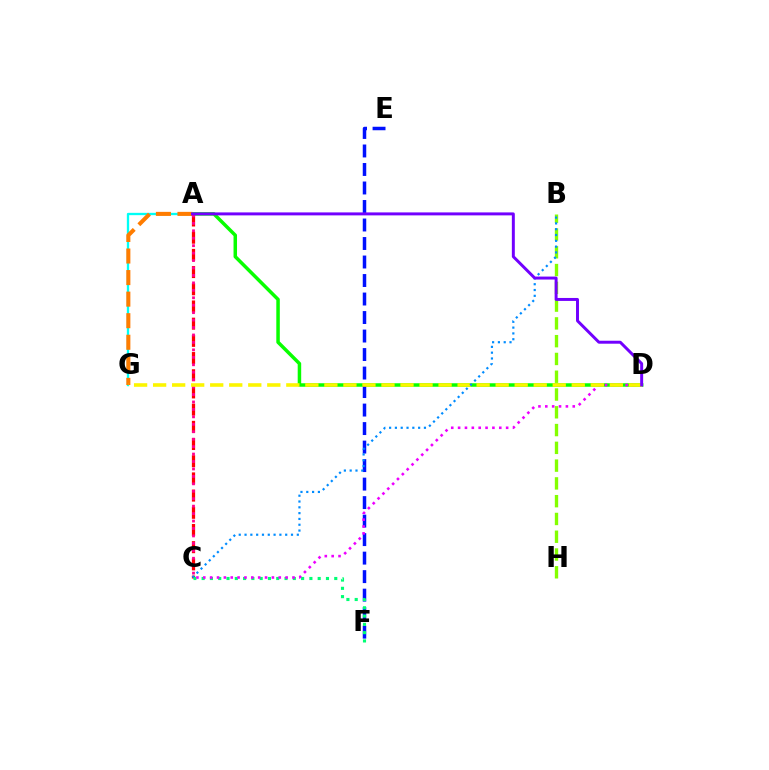{('A', 'G'): [{'color': '#00fff6', 'line_style': 'solid', 'thickness': 1.67}, {'color': '#ff7c00', 'line_style': 'dashed', 'thickness': 2.93}], ('A', 'D'): [{'color': '#08ff00', 'line_style': 'solid', 'thickness': 2.51}, {'color': '#7200ff', 'line_style': 'solid', 'thickness': 2.13}], ('E', 'F'): [{'color': '#0010ff', 'line_style': 'dashed', 'thickness': 2.51}], ('A', 'C'): [{'color': '#ff0000', 'line_style': 'dashed', 'thickness': 2.34}, {'color': '#ff0094', 'line_style': 'dotted', 'thickness': 2.02}], ('C', 'F'): [{'color': '#00ff74', 'line_style': 'dotted', 'thickness': 2.25}], ('C', 'D'): [{'color': '#ee00ff', 'line_style': 'dotted', 'thickness': 1.86}], ('B', 'H'): [{'color': '#84ff00', 'line_style': 'dashed', 'thickness': 2.42}], ('D', 'G'): [{'color': '#fcf500', 'line_style': 'dashed', 'thickness': 2.59}], ('B', 'C'): [{'color': '#008cff', 'line_style': 'dotted', 'thickness': 1.58}]}